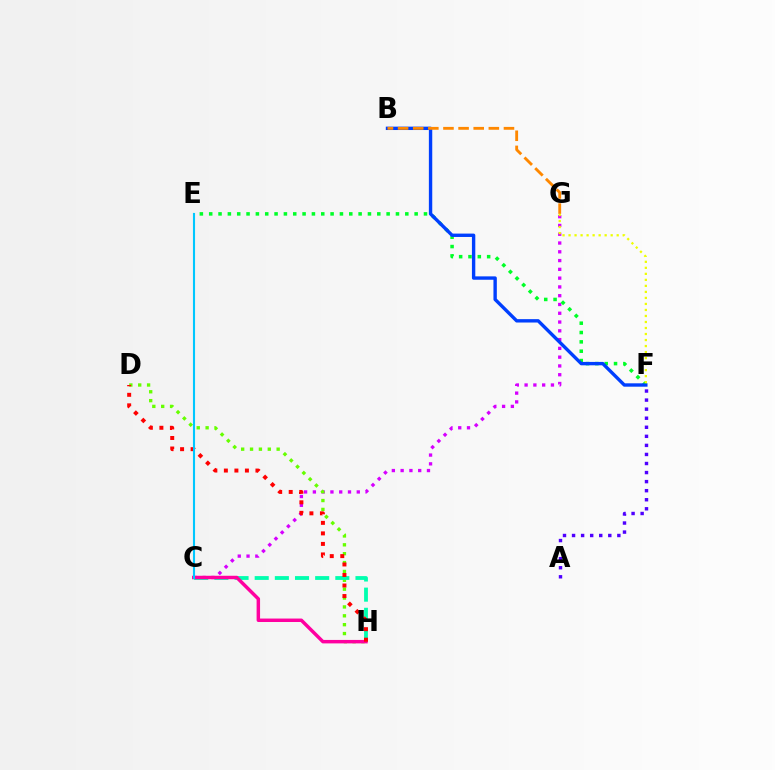{('C', 'G'): [{'color': '#d600ff', 'line_style': 'dotted', 'thickness': 2.39}], ('E', 'F'): [{'color': '#00ff27', 'line_style': 'dotted', 'thickness': 2.54}], ('B', 'F'): [{'color': '#003fff', 'line_style': 'solid', 'thickness': 2.43}], ('B', 'G'): [{'color': '#ff8800', 'line_style': 'dashed', 'thickness': 2.05}], ('D', 'H'): [{'color': '#66ff00', 'line_style': 'dotted', 'thickness': 2.41}, {'color': '#ff0000', 'line_style': 'dotted', 'thickness': 2.86}], ('C', 'H'): [{'color': '#00ffaf', 'line_style': 'dashed', 'thickness': 2.74}, {'color': '#ff00a0', 'line_style': 'solid', 'thickness': 2.49}], ('A', 'F'): [{'color': '#4f00ff', 'line_style': 'dotted', 'thickness': 2.46}], ('C', 'E'): [{'color': '#00c7ff', 'line_style': 'solid', 'thickness': 1.51}], ('F', 'G'): [{'color': '#eeff00', 'line_style': 'dotted', 'thickness': 1.63}]}